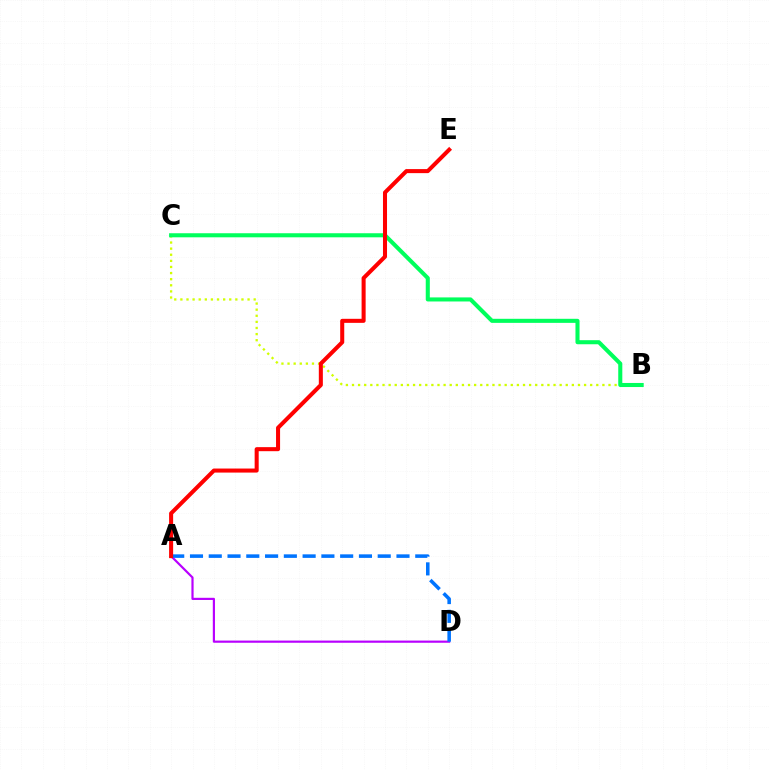{('A', 'D'): [{'color': '#b900ff', 'line_style': 'solid', 'thickness': 1.57}, {'color': '#0074ff', 'line_style': 'dashed', 'thickness': 2.55}], ('B', 'C'): [{'color': '#d1ff00', 'line_style': 'dotted', 'thickness': 1.66}, {'color': '#00ff5c', 'line_style': 'solid', 'thickness': 2.93}], ('A', 'E'): [{'color': '#ff0000', 'line_style': 'solid', 'thickness': 2.91}]}